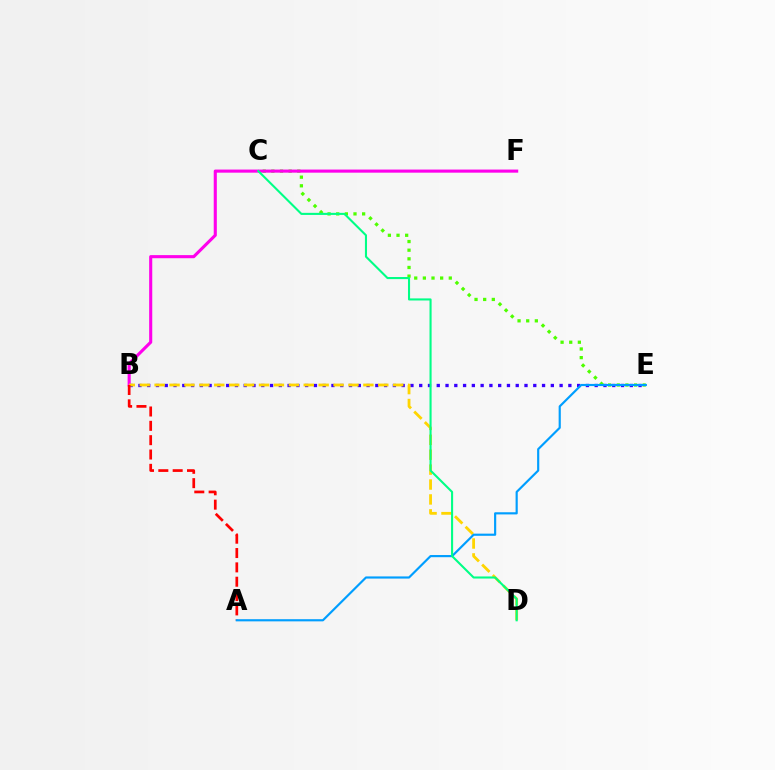{('B', 'E'): [{'color': '#3700ff', 'line_style': 'dotted', 'thickness': 2.38}], ('C', 'E'): [{'color': '#4fff00', 'line_style': 'dotted', 'thickness': 2.35}], ('B', 'F'): [{'color': '#ff00ed', 'line_style': 'solid', 'thickness': 2.23}], ('B', 'D'): [{'color': '#ffd500', 'line_style': 'dashed', 'thickness': 2.03}], ('A', 'B'): [{'color': '#ff0000', 'line_style': 'dashed', 'thickness': 1.95}], ('A', 'E'): [{'color': '#009eff', 'line_style': 'solid', 'thickness': 1.56}], ('C', 'D'): [{'color': '#00ff86', 'line_style': 'solid', 'thickness': 1.5}]}